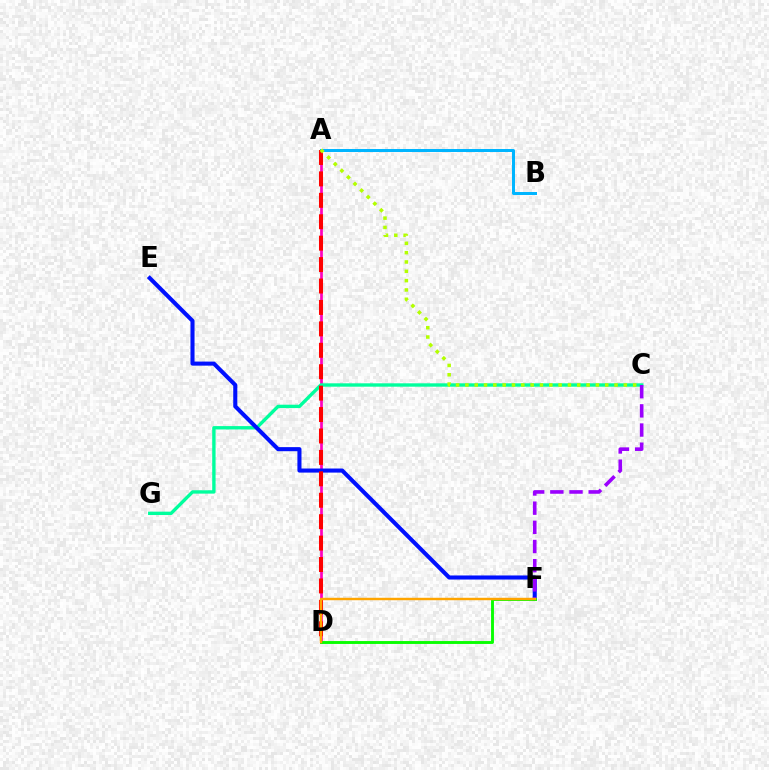{('A', 'D'): [{'color': '#ff00bd', 'line_style': 'solid', 'thickness': 1.96}, {'color': '#ff0000', 'line_style': 'dashed', 'thickness': 2.91}], ('C', 'G'): [{'color': '#00ff9d', 'line_style': 'solid', 'thickness': 2.43}], ('E', 'F'): [{'color': '#0010ff', 'line_style': 'solid', 'thickness': 2.93}], ('C', 'F'): [{'color': '#9b00ff', 'line_style': 'dashed', 'thickness': 2.6}], ('A', 'B'): [{'color': '#00b5ff', 'line_style': 'solid', 'thickness': 2.16}], ('D', 'F'): [{'color': '#08ff00', 'line_style': 'solid', 'thickness': 2.08}, {'color': '#ffa500', 'line_style': 'solid', 'thickness': 1.75}], ('A', 'C'): [{'color': '#b3ff00', 'line_style': 'dotted', 'thickness': 2.53}]}